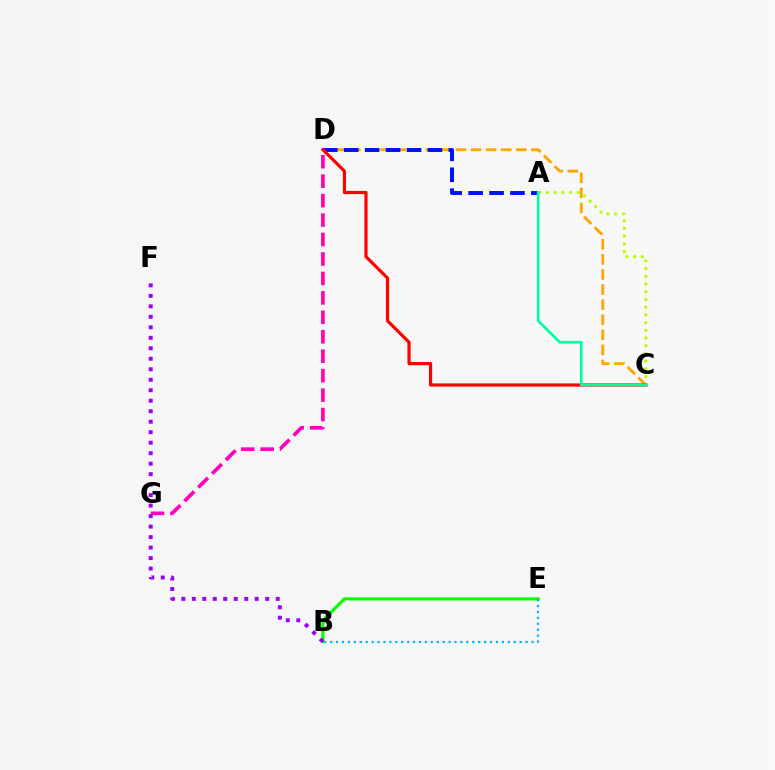{('C', 'D'): [{'color': '#ffa500', 'line_style': 'dashed', 'thickness': 2.05}, {'color': '#ff0000', 'line_style': 'solid', 'thickness': 2.29}], ('A', 'C'): [{'color': '#b3ff00', 'line_style': 'dotted', 'thickness': 2.1}, {'color': '#00ff9d', 'line_style': 'solid', 'thickness': 1.93}], ('A', 'D'): [{'color': '#0010ff', 'line_style': 'dashed', 'thickness': 2.84}], ('B', 'E'): [{'color': '#08ff00', 'line_style': 'solid', 'thickness': 2.28}, {'color': '#00b5ff', 'line_style': 'dotted', 'thickness': 1.61}], ('B', 'F'): [{'color': '#9b00ff', 'line_style': 'dotted', 'thickness': 2.85}], ('D', 'G'): [{'color': '#ff00bd', 'line_style': 'dashed', 'thickness': 2.64}]}